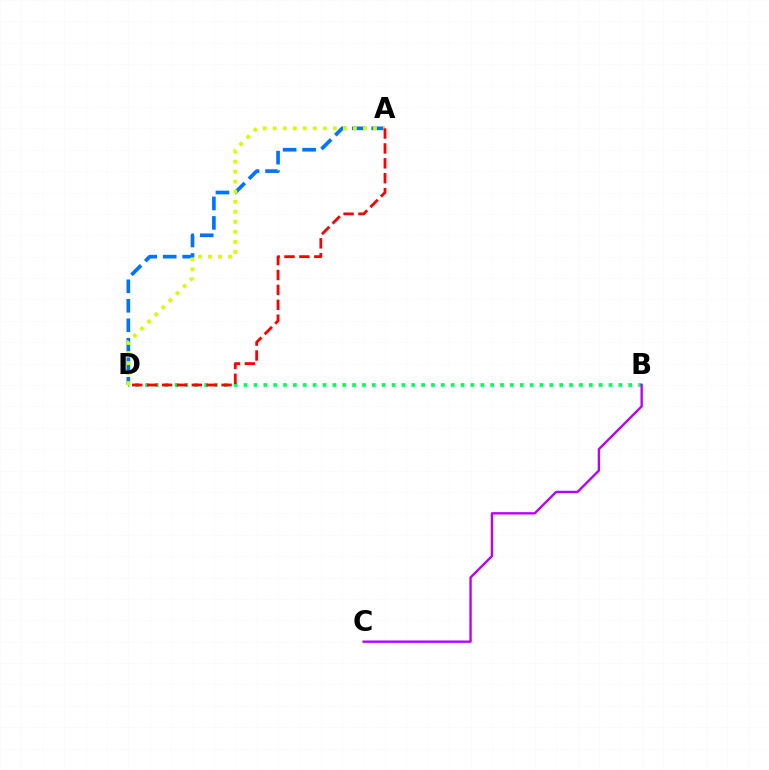{('A', 'D'): [{'color': '#0074ff', 'line_style': 'dashed', 'thickness': 2.65}, {'color': '#d1ff00', 'line_style': 'dotted', 'thickness': 2.72}, {'color': '#ff0000', 'line_style': 'dashed', 'thickness': 2.02}], ('B', 'D'): [{'color': '#00ff5c', 'line_style': 'dotted', 'thickness': 2.68}], ('B', 'C'): [{'color': '#b900ff', 'line_style': 'solid', 'thickness': 1.7}]}